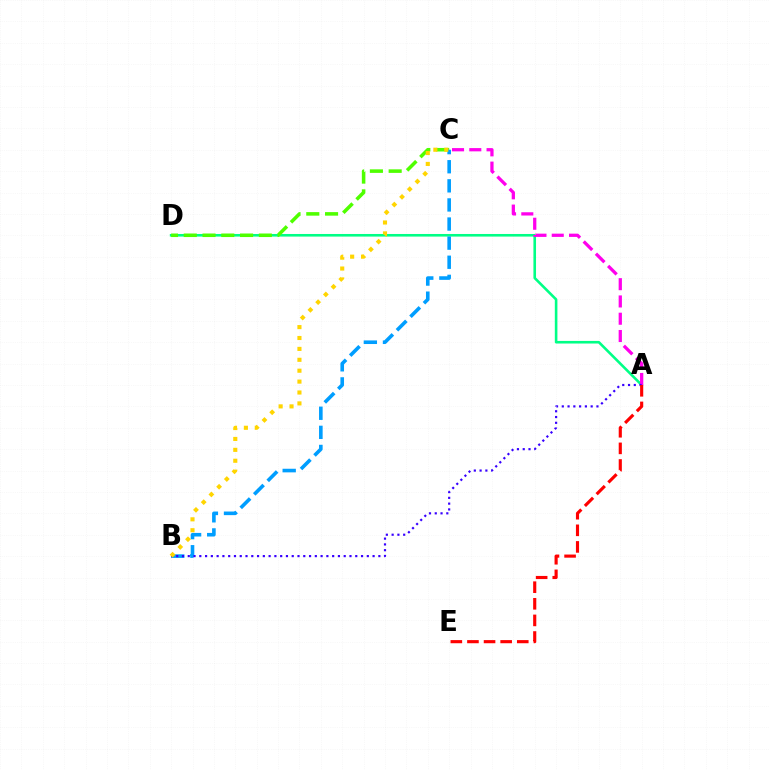{('A', 'D'): [{'color': '#00ff86', 'line_style': 'solid', 'thickness': 1.87}], ('C', 'D'): [{'color': '#4fff00', 'line_style': 'dashed', 'thickness': 2.55}], ('A', 'C'): [{'color': '#ff00ed', 'line_style': 'dashed', 'thickness': 2.35}], ('B', 'C'): [{'color': '#009eff', 'line_style': 'dashed', 'thickness': 2.59}, {'color': '#ffd500', 'line_style': 'dotted', 'thickness': 2.96}], ('A', 'B'): [{'color': '#3700ff', 'line_style': 'dotted', 'thickness': 1.57}], ('A', 'E'): [{'color': '#ff0000', 'line_style': 'dashed', 'thickness': 2.26}]}